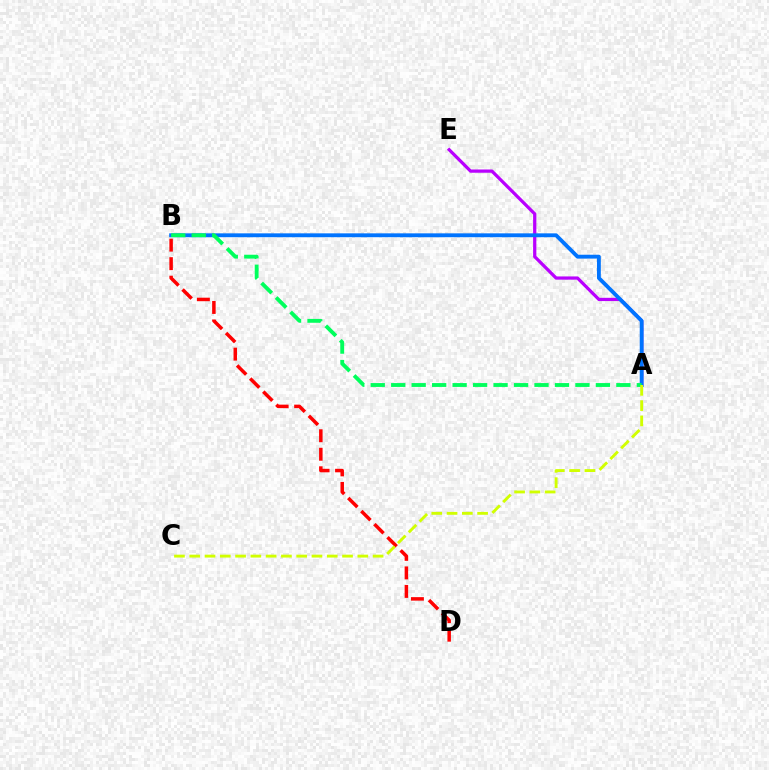{('A', 'E'): [{'color': '#b900ff', 'line_style': 'solid', 'thickness': 2.33}], ('A', 'B'): [{'color': '#0074ff', 'line_style': 'solid', 'thickness': 2.78}, {'color': '#00ff5c', 'line_style': 'dashed', 'thickness': 2.78}], ('B', 'D'): [{'color': '#ff0000', 'line_style': 'dashed', 'thickness': 2.51}], ('A', 'C'): [{'color': '#d1ff00', 'line_style': 'dashed', 'thickness': 2.08}]}